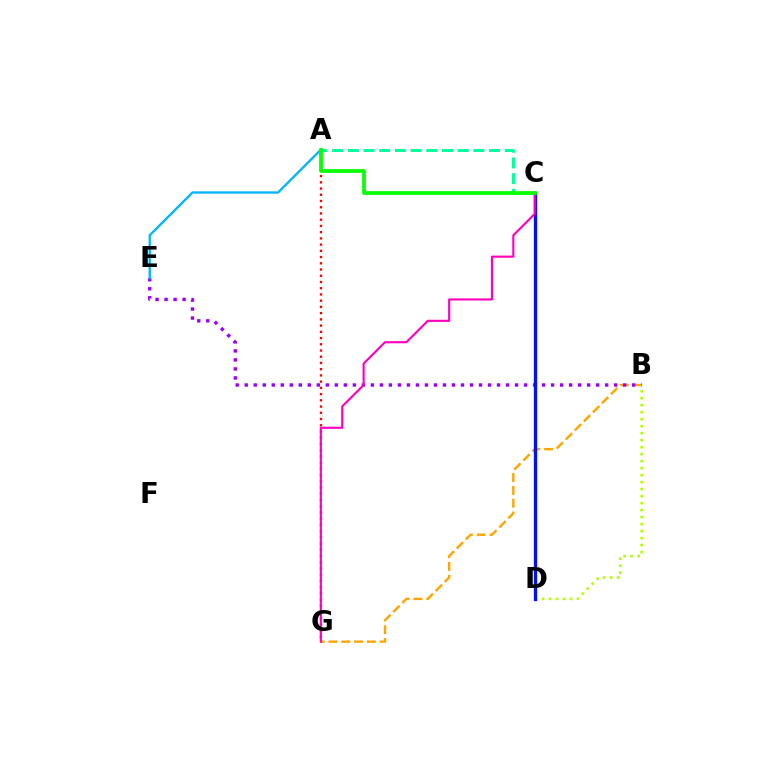{('A', 'G'): [{'color': '#ff0000', 'line_style': 'dotted', 'thickness': 1.69}], ('B', 'G'): [{'color': '#ffa500', 'line_style': 'dashed', 'thickness': 1.74}], ('A', 'C'): [{'color': '#00ff9d', 'line_style': 'dashed', 'thickness': 2.13}, {'color': '#08ff00', 'line_style': 'solid', 'thickness': 2.7}], ('B', 'E'): [{'color': '#9b00ff', 'line_style': 'dotted', 'thickness': 2.45}], ('A', 'E'): [{'color': '#00b5ff', 'line_style': 'solid', 'thickness': 1.67}], ('B', 'D'): [{'color': '#b3ff00', 'line_style': 'dotted', 'thickness': 1.9}], ('C', 'D'): [{'color': '#0010ff', 'line_style': 'solid', 'thickness': 2.37}], ('C', 'G'): [{'color': '#ff00bd', 'line_style': 'solid', 'thickness': 1.54}]}